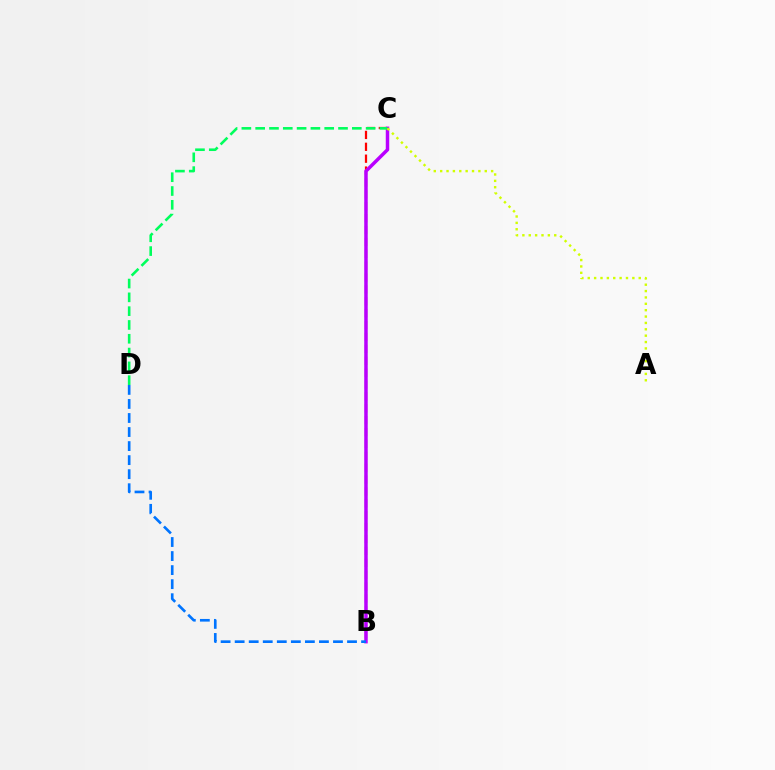{('B', 'C'): [{'color': '#ff0000', 'line_style': 'dashed', 'thickness': 1.61}, {'color': '#b900ff', 'line_style': 'solid', 'thickness': 2.5}], ('B', 'D'): [{'color': '#0074ff', 'line_style': 'dashed', 'thickness': 1.91}], ('C', 'D'): [{'color': '#00ff5c', 'line_style': 'dashed', 'thickness': 1.88}], ('A', 'C'): [{'color': '#d1ff00', 'line_style': 'dotted', 'thickness': 1.73}]}